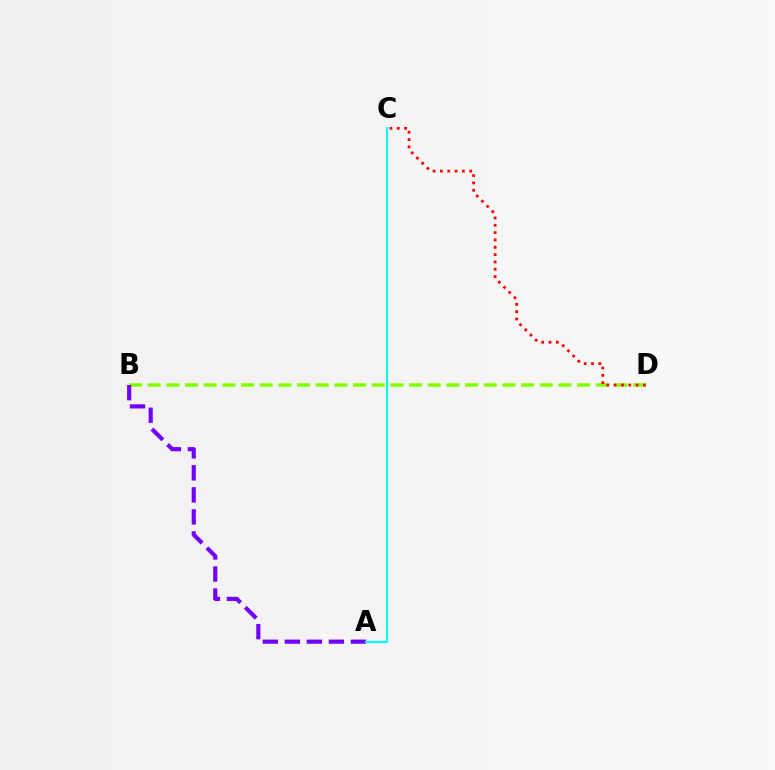{('B', 'D'): [{'color': '#84ff00', 'line_style': 'dashed', 'thickness': 2.54}], ('C', 'D'): [{'color': '#ff0000', 'line_style': 'dotted', 'thickness': 1.99}], ('A', 'B'): [{'color': '#7200ff', 'line_style': 'dashed', 'thickness': 2.99}], ('A', 'C'): [{'color': '#00fff6', 'line_style': 'solid', 'thickness': 1.53}]}